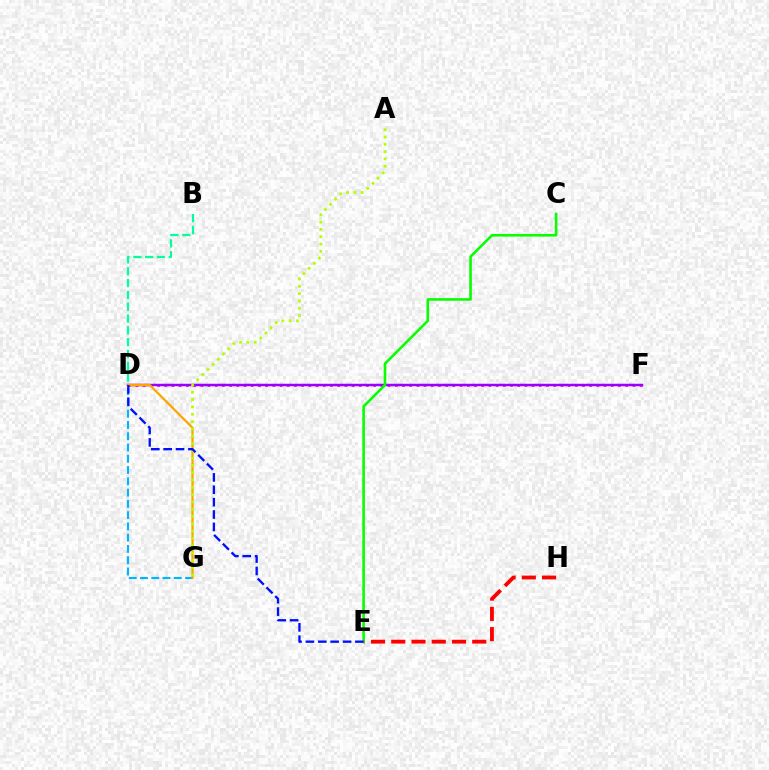{('D', 'F'): [{'color': '#ff00bd', 'line_style': 'dotted', 'thickness': 1.96}, {'color': '#9b00ff', 'line_style': 'solid', 'thickness': 1.79}], ('B', 'D'): [{'color': '#00ff9d', 'line_style': 'dashed', 'thickness': 1.61}], ('D', 'G'): [{'color': '#00b5ff', 'line_style': 'dashed', 'thickness': 1.53}, {'color': '#ffa500', 'line_style': 'solid', 'thickness': 1.62}], ('E', 'H'): [{'color': '#ff0000', 'line_style': 'dashed', 'thickness': 2.75}], ('C', 'E'): [{'color': '#08ff00', 'line_style': 'solid', 'thickness': 1.87}], ('A', 'G'): [{'color': '#b3ff00', 'line_style': 'dotted', 'thickness': 1.99}], ('D', 'E'): [{'color': '#0010ff', 'line_style': 'dashed', 'thickness': 1.68}]}